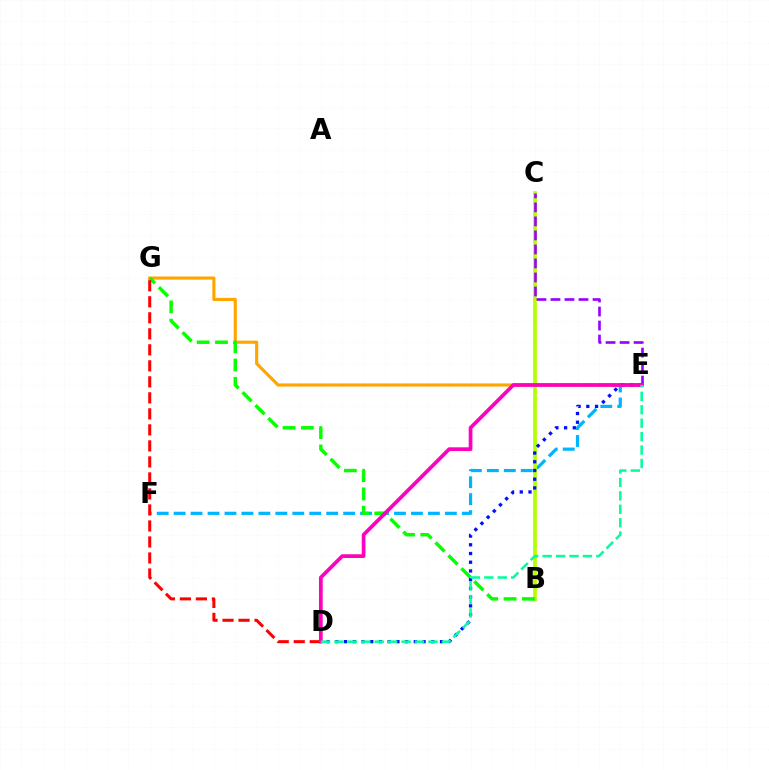{('E', 'G'): [{'color': '#ffa500', 'line_style': 'solid', 'thickness': 2.26}], ('E', 'F'): [{'color': '#00b5ff', 'line_style': 'dashed', 'thickness': 2.3}], ('B', 'C'): [{'color': '#b3ff00', 'line_style': 'solid', 'thickness': 2.66}], ('B', 'G'): [{'color': '#08ff00', 'line_style': 'dashed', 'thickness': 2.49}], ('C', 'E'): [{'color': '#9b00ff', 'line_style': 'dashed', 'thickness': 1.9}], ('D', 'G'): [{'color': '#ff0000', 'line_style': 'dashed', 'thickness': 2.18}], ('D', 'E'): [{'color': '#0010ff', 'line_style': 'dotted', 'thickness': 2.37}, {'color': '#ff00bd', 'line_style': 'solid', 'thickness': 2.67}, {'color': '#00ff9d', 'line_style': 'dashed', 'thickness': 1.82}]}